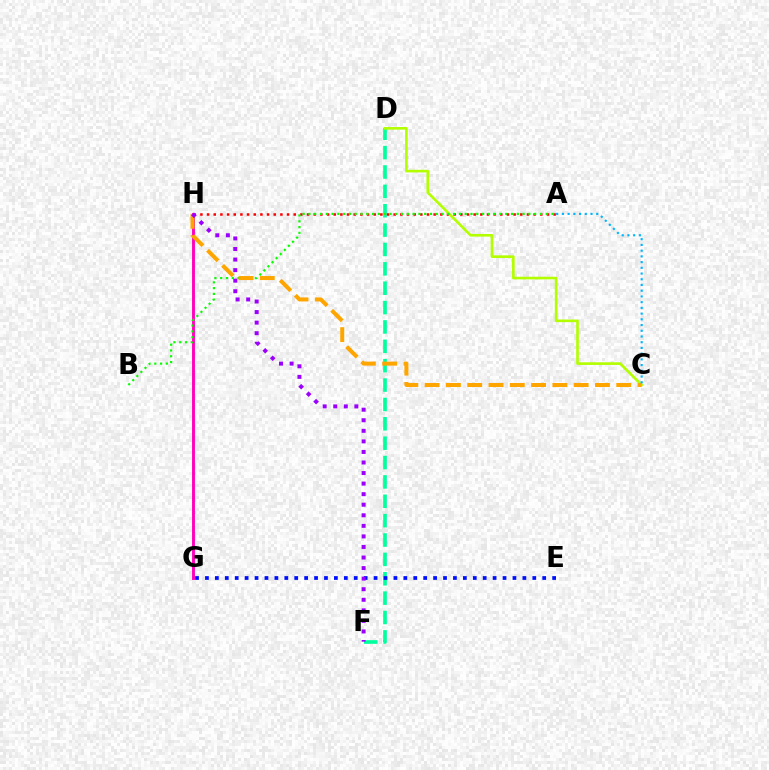{('D', 'F'): [{'color': '#00ff9d', 'line_style': 'dashed', 'thickness': 2.63}], ('A', 'H'): [{'color': '#ff0000', 'line_style': 'dotted', 'thickness': 1.81}], ('C', 'D'): [{'color': '#b3ff00', 'line_style': 'solid', 'thickness': 1.9}], ('G', 'H'): [{'color': '#ff00bd', 'line_style': 'solid', 'thickness': 2.09}], ('E', 'G'): [{'color': '#0010ff', 'line_style': 'dotted', 'thickness': 2.7}], ('A', 'B'): [{'color': '#08ff00', 'line_style': 'dotted', 'thickness': 1.57}], ('C', 'H'): [{'color': '#ffa500', 'line_style': 'dashed', 'thickness': 2.89}], ('F', 'H'): [{'color': '#9b00ff', 'line_style': 'dotted', 'thickness': 2.87}], ('A', 'C'): [{'color': '#00b5ff', 'line_style': 'dotted', 'thickness': 1.55}]}